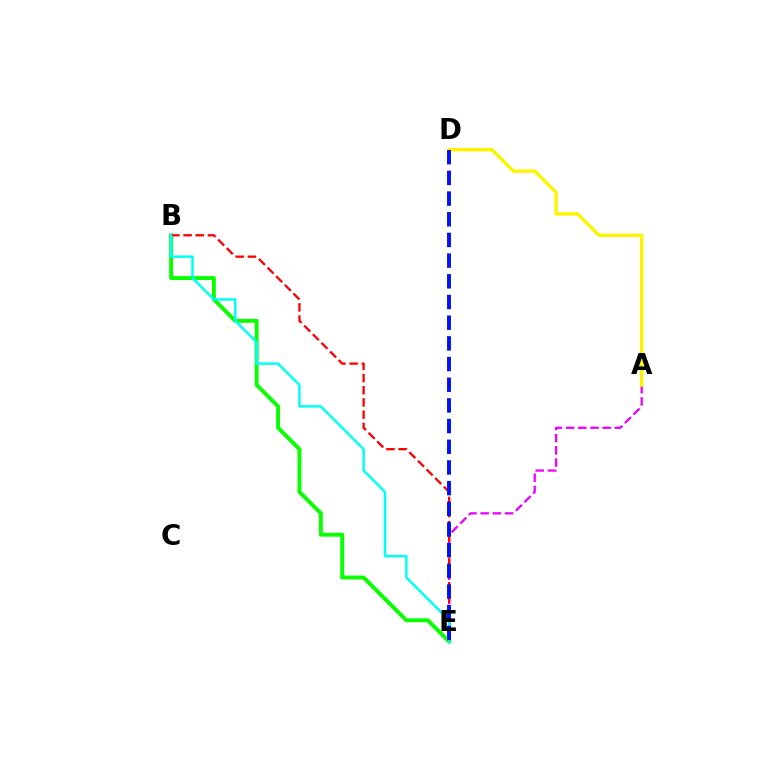{('A', 'E'): [{'color': '#ee00ff', 'line_style': 'dashed', 'thickness': 1.66}], ('B', 'E'): [{'color': '#08ff00', 'line_style': 'solid', 'thickness': 2.81}, {'color': '#ff0000', 'line_style': 'dashed', 'thickness': 1.66}, {'color': '#00fff6', 'line_style': 'solid', 'thickness': 1.79}], ('A', 'D'): [{'color': '#fcf500', 'line_style': 'solid', 'thickness': 2.45}], ('D', 'E'): [{'color': '#0010ff', 'line_style': 'dashed', 'thickness': 2.81}]}